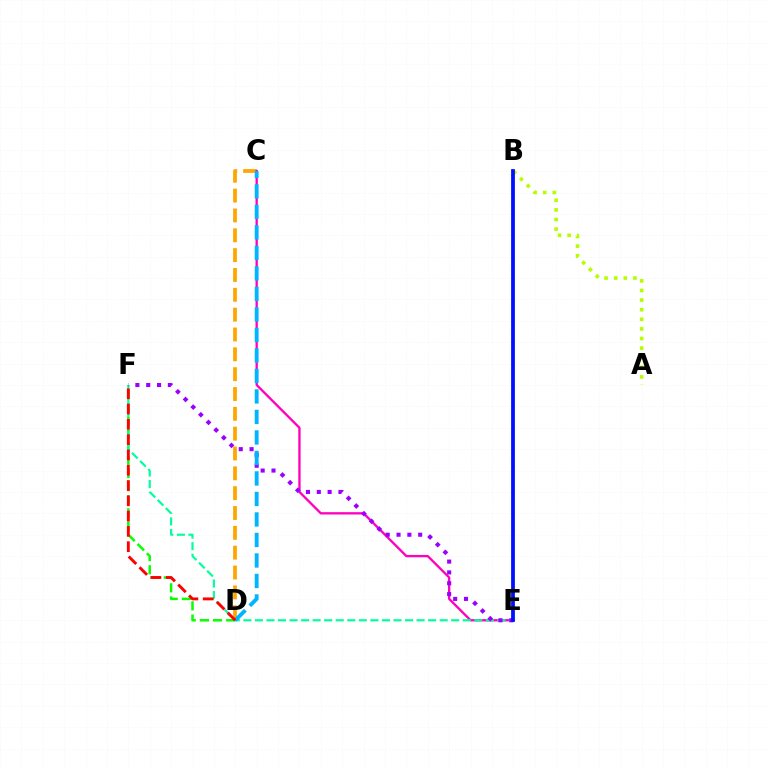{('D', 'F'): [{'color': '#08ff00', 'line_style': 'dashed', 'thickness': 1.79}, {'color': '#ff0000', 'line_style': 'dashed', 'thickness': 2.08}], ('A', 'B'): [{'color': '#b3ff00', 'line_style': 'dotted', 'thickness': 2.61}], ('C', 'D'): [{'color': '#ffa500', 'line_style': 'dashed', 'thickness': 2.7}, {'color': '#00b5ff', 'line_style': 'dashed', 'thickness': 2.79}], ('C', 'E'): [{'color': '#ff00bd', 'line_style': 'solid', 'thickness': 1.67}], ('E', 'F'): [{'color': '#00ff9d', 'line_style': 'dashed', 'thickness': 1.57}, {'color': '#9b00ff', 'line_style': 'dotted', 'thickness': 2.94}], ('B', 'E'): [{'color': '#0010ff', 'line_style': 'solid', 'thickness': 2.72}]}